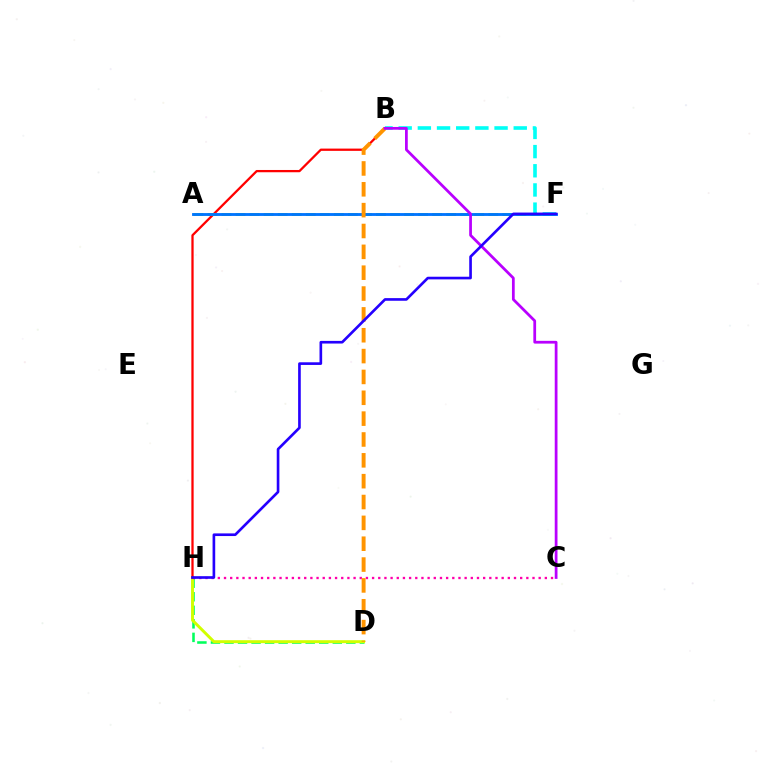{('D', 'H'): [{'color': '#00ff5c', 'line_style': 'dashed', 'thickness': 1.84}, {'color': '#d1ff00', 'line_style': 'solid', 'thickness': 2.11}], ('B', 'H'): [{'color': '#ff0000', 'line_style': 'solid', 'thickness': 1.64}], ('A', 'F'): [{'color': '#3dff00', 'line_style': 'dashed', 'thickness': 1.91}, {'color': '#0074ff', 'line_style': 'solid', 'thickness': 2.05}], ('B', 'F'): [{'color': '#00fff6', 'line_style': 'dashed', 'thickness': 2.61}], ('C', 'H'): [{'color': '#ff00ac', 'line_style': 'dotted', 'thickness': 1.68}], ('B', 'D'): [{'color': '#ff9400', 'line_style': 'dashed', 'thickness': 2.83}], ('B', 'C'): [{'color': '#b900ff', 'line_style': 'solid', 'thickness': 1.98}], ('F', 'H'): [{'color': '#2500ff', 'line_style': 'solid', 'thickness': 1.91}]}